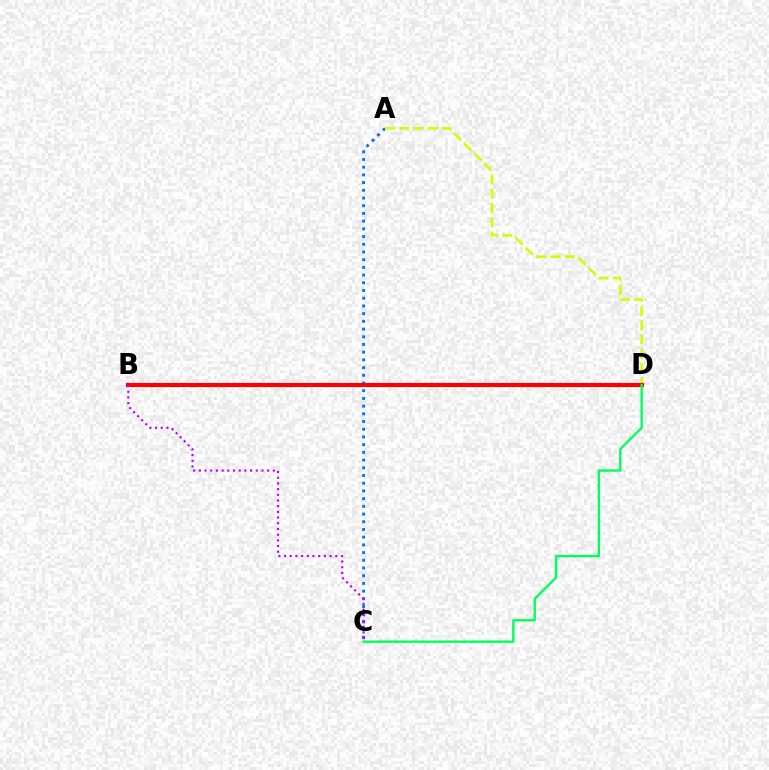{('A', 'C'): [{'color': '#0074ff', 'line_style': 'dotted', 'thickness': 2.09}], ('A', 'D'): [{'color': '#d1ff00', 'line_style': 'dashed', 'thickness': 1.93}], ('B', 'D'): [{'color': '#ff0000', 'line_style': 'solid', 'thickness': 2.98}], ('C', 'D'): [{'color': '#00ff5c', 'line_style': 'solid', 'thickness': 1.69}], ('B', 'C'): [{'color': '#b900ff', 'line_style': 'dotted', 'thickness': 1.55}]}